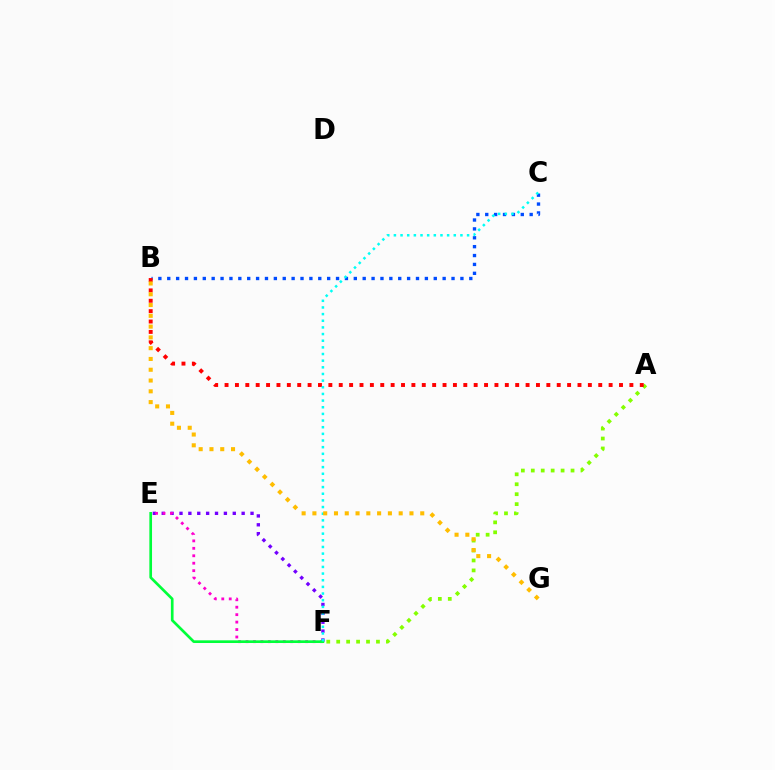{('E', 'F'): [{'color': '#7200ff', 'line_style': 'dotted', 'thickness': 2.41}, {'color': '#ff00cf', 'line_style': 'dotted', 'thickness': 2.02}, {'color': '#00ff39', 'line_style': 'solid', 'thickness': 1.93}], ('A', 'F'): [{'color': '#84ff00', 'line_style': 'dotted', 'thickness': 2.7}], ('B', 'C'): [{'color': '#004bff', 'line_style': 'dotted', 'thickness': 2.41}], ('A', 'B'): [{'color': '#ff0000', 'line_style': 'dotted', 'thickness': 2.82}], ('C', 'F'): [{'color': '#00fff6', 'line_style': 'dotted', 'thickness': 1.81}], ('B', 'G'): [{'color': '#ffbd00', 'line_style': 'dotted', 'thickness': 2.93}]}